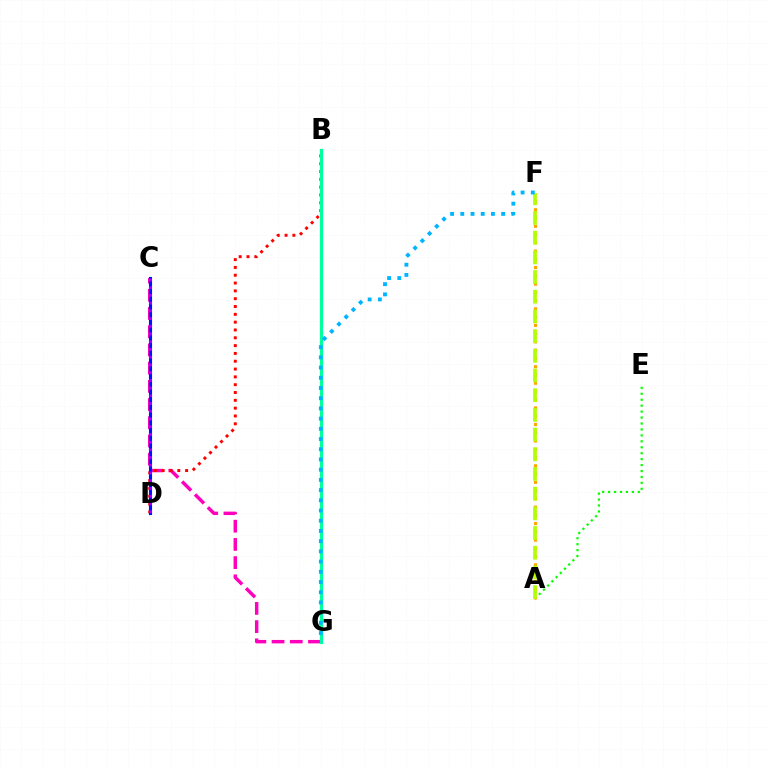{('C', 'G'): [{'color': '#ff00bd', 'line_style': 'dashed', 'thickness': 2.47}], ('A', 'E'): [{'color': '#08ff00', 'line_style': 'dotted', 'thickness': 1.61}], ('A', 'F'): [{'color': '#ffa500', 'line_style': 'dotted', 'thickness': 2.24}, {'color': '#b3ff00', 'line_style': 'dashed', 'thickness': 2.68}], ('B', 'D'): [{'color': '#ff0000', 'line_style': 'dotted', 'thickness': 2.12}], ('B', 'G'): [{'color': '#00ff9d', 'line_style': 'solid', 'thickness': 2.34}], ('F', 'G'): [{'color': '#00b5ff', 'line_style': 'dotted', 'thickness': 2.77}], ('C', 'D'): [{'color': '#0010ff', 'line_style': 'solid', 'thickness': 2.24}, {'color': '#9b00ff', 'line_style': 'dotted', 'thickness': 2.1}]}